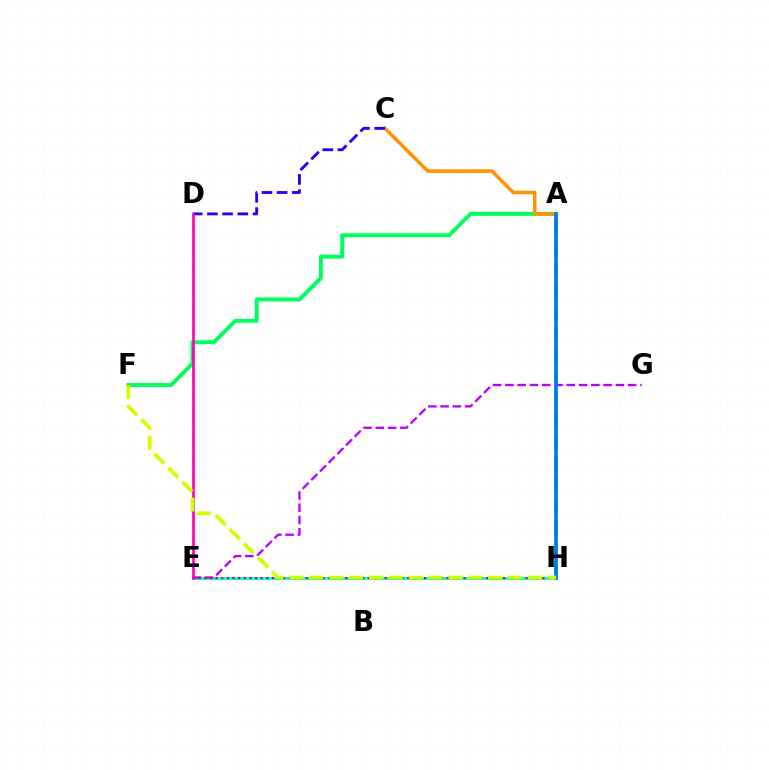{('E', 'H'): [{'color': '#00fff6', 'line_style': 'solid', 'thickness': 2.17}, {'color': '#ff0000', 'line_style': 'dotted', 'thickness': 1.53}], ('A', 'F'): [{'color': '#00ff5c', 'line_style': 'solid', 'thickness': 2.83}], ('A', 'C'): [{'color': '#ff9400', 'line_style': 'solid', 'thickness': 2.53}], ('E', 'G'): [{'color': '#b900ff', 'line_style': 'dashed', 'thickness': 1.67}], ('A', 'H'): [{'color': '#3dff00', 'line_style': 'dashed', 'thickness': 2.91}, {'color': '#0074ff', 'line_style': 'solid', 'thickness': 2.63}], ('C', 'D'): [{'color': '#2500ff', 'line_style': 'dashed', 'thickness': 2.06}], ('D', 'E'): [{'color': '#ff00ac', 'line_style': 'solid', 'thickness': 1.9}], ('F', 'H'): [{'color': '#d1ff00', 'line_style': 'dashed', 'thickness': 2.7}]}